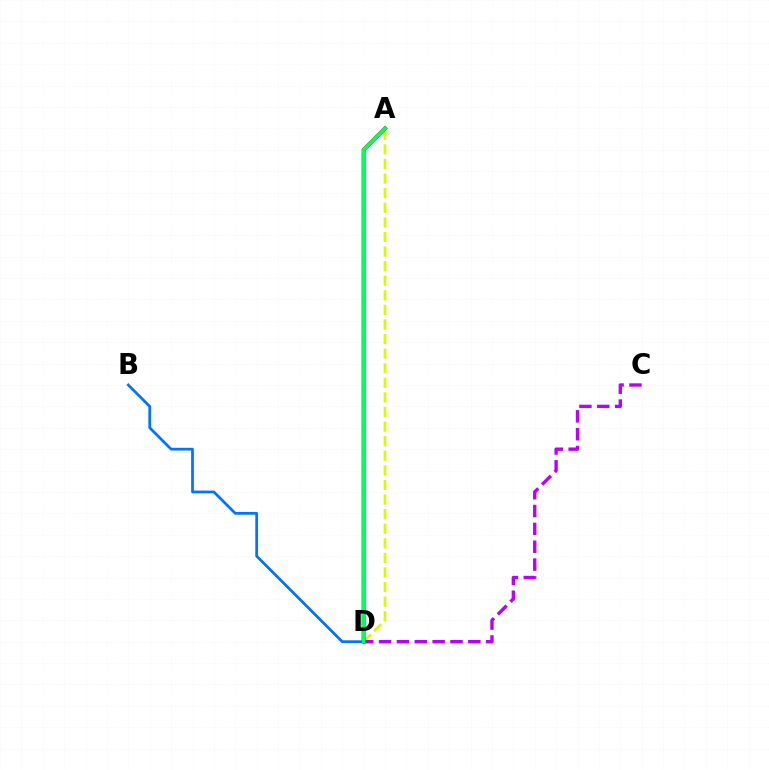{('A', 'D'): [{'color': '#d1ff00', 'line_style': 'dashed', 'thickness': 1.98}, {'color': '#ff0000', 'line_style': 'solid', 'thickness': 2.8}, {'color': '#00ff5c', 'line_style': 'solid', 'thickness': 2.52}], ('B', 'D'): [{'color': '#0074ff', 'line_style': 'solid', 'thickness': 1.98}], ('C', 'D'): [{'color': '#b900ff', 'line_style': 'dashed', 'thickness': 2.43}]}